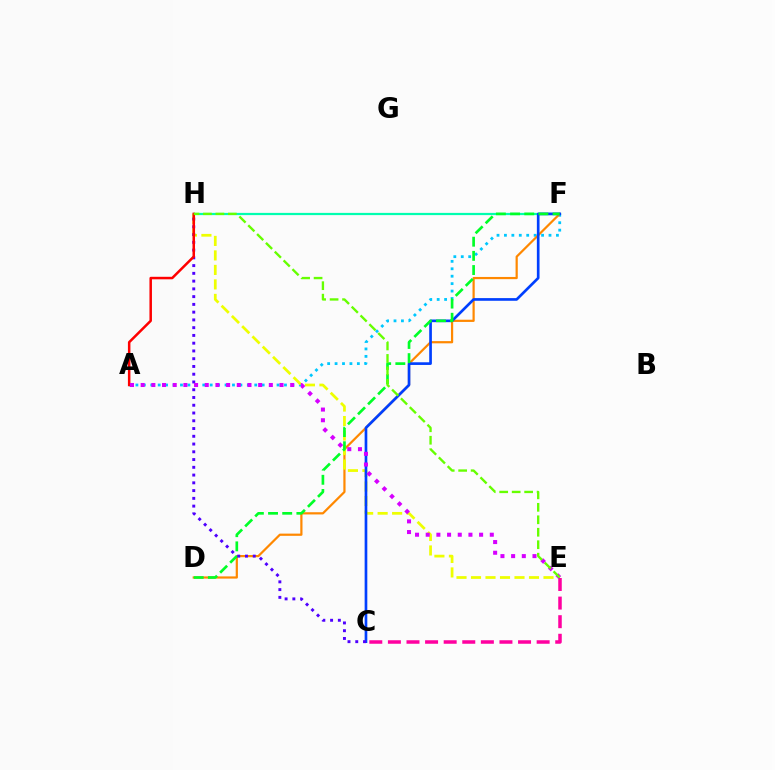{('A', 'F'): [{'color': '#00c7ff', 'line_style': 'dotted', 'thickness': 2.02}], ('D', 'F'): [{'color': '#ff8800', 'line_style': 'solid', 'thickness': 1.59}, {'color': '#00ff27', 'line_style': 'dashed', 'thickness': 1.93}], ('F', 'H'): [{'color': '#00ffaf', 'line_style': 'solid', 'thickness': 1.6}], ('E', 'H'): [{'color': '#eeff00', 'line_style': 'dashed', 'thickness': 1.97}, {'color': '#66ff00', 'line_style': 'dashed', 'thickness': 1.69}], ('C', 'F'): [{'color': '#003fff', 'line_style': 'solid', 'thickness': 1.92}], ('C', 'E'): [{'color': '#ff00a0', 'line_style': 'dashed', 'thickness': 2.53}], ('C', 'H'): [{'color': '#4f00ff', 'line_style': 'dotted', 'thickness': 2.11}], ('A', 'H'): [{'color': '#ff0000', 'line_style': 'solid', 'thickness': 1.81}], ('A', 'E'): [{'color': '#d600ff', 'line_style': 'dotted', 'thickness': 2.9}]}